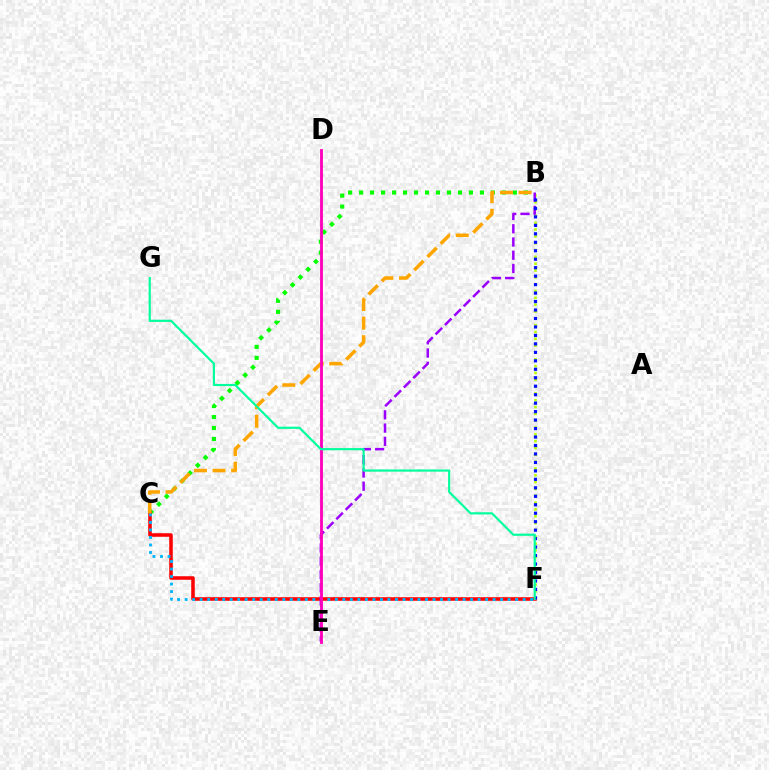{('B', 'F'): [{'color': '#b3ff00', 'line_style': 'dotted', 'thickness': 1.85}, {'color': '#0010ff', 'line_style': 'dotted', 'thickness': 2.3}], ('B', 'C'): [{'color': '#08ff00', 'line_style': 'dotted', 'thickness': 2.98}, {'color': '#ffa500', 'line_style': 'dashed', 'thickness': 2.53}], ('C', 'F'): [{'color': '#ff0000', 'line_style': 'solid', 'thickness': 2.56}, {'color': '#00b5ff', 'line_style': 'dotted', 'thickness': 2.04}], ('B', 'E'): [{'color': '#9b00ff', 'line_style': 'dashed', 'thickness': 1.8}], ('D', 'E'): [{'color': '#ff00bd', 'line_style': 'solid', 'thickness': 2.04}], ('F', 'G'): [{'color': '#00ff9d', 'line_style': 'solid', 'thickness': 1.56}]}